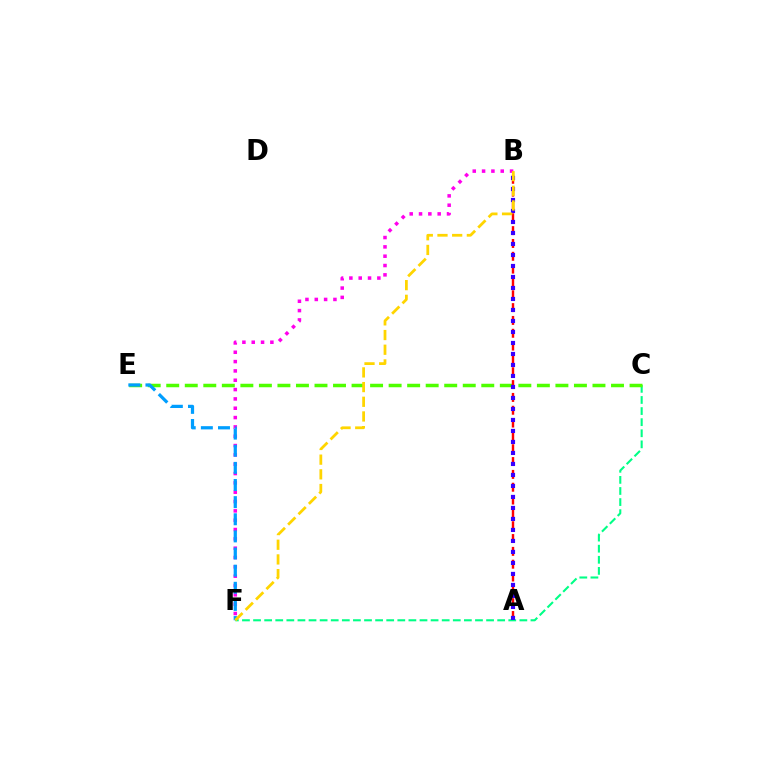{('B', 'F'): [{'color': '#ff00ed', 'line_style': 'dotted', 'thickness': 2.53}, {'color': '#ffd500', 'line_style': 'dashed', 'thickness': 2.0}], ('C', 'F'): [{'color': '#00ff86', 'line_style': 'dashed', 'thickness': 1.51}], ('C', 'E'): [{'color': '#4fff00', 'line_style': 'dashed', 'thickness': 2.52}], ('A', 'B'): [{'color': '#ff0000', 'line_style': 'dashed', 'thickness': 1.74}, {'color': '#3700ff', 'line_style': 'dotted', 'thickness': 2.99}], ('E', 'F'): [{'color': '#009eff', 'line_style': 'dashed', 'thickness': 2.33}]}